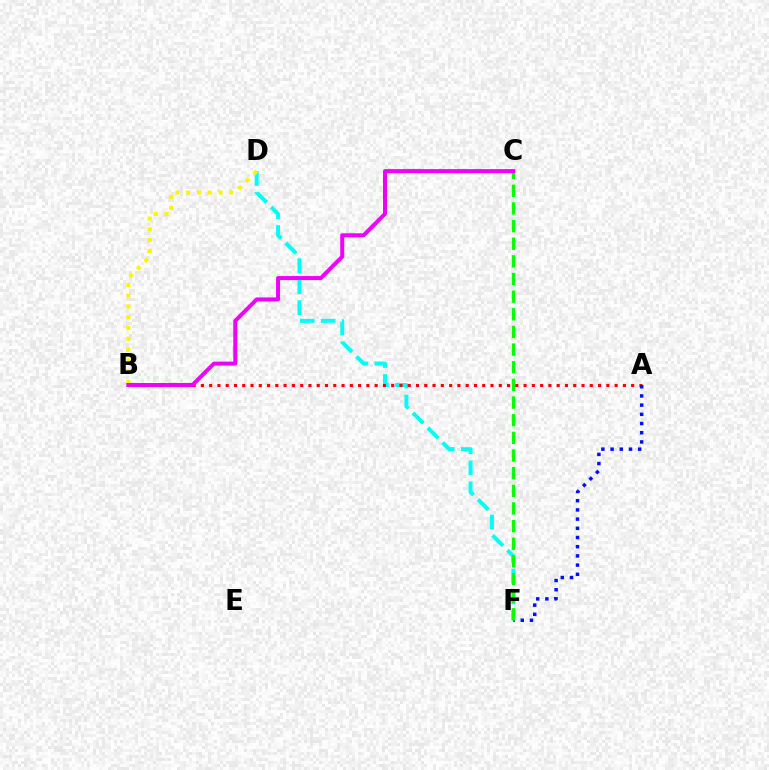{('D', 'F'): [{'color': '#00fff6', 'line_style': 'dashed', 'thickness': 2.85}], ('A', 'B'): [{'color': '#ff0000', 'line_style': 'dotted', 'thickness': 2.25}], ('A', 'F'): [{'color': '#0010ff', 'line_style': 'dotted', 'thickness': 2.5}], ('B', 'D'): [{'color': '#fcf500', 'line_style': 'dotted', 'thickness': 2.92}], ('C', 'F'): [{'color': '#08ff00', 'line_style': 'dashed', 'thickness': 2.4}], ('B', 'C'): [{'color': '#ee00ff', 'line_style': 'solid', 'thickness': 2.87}]}